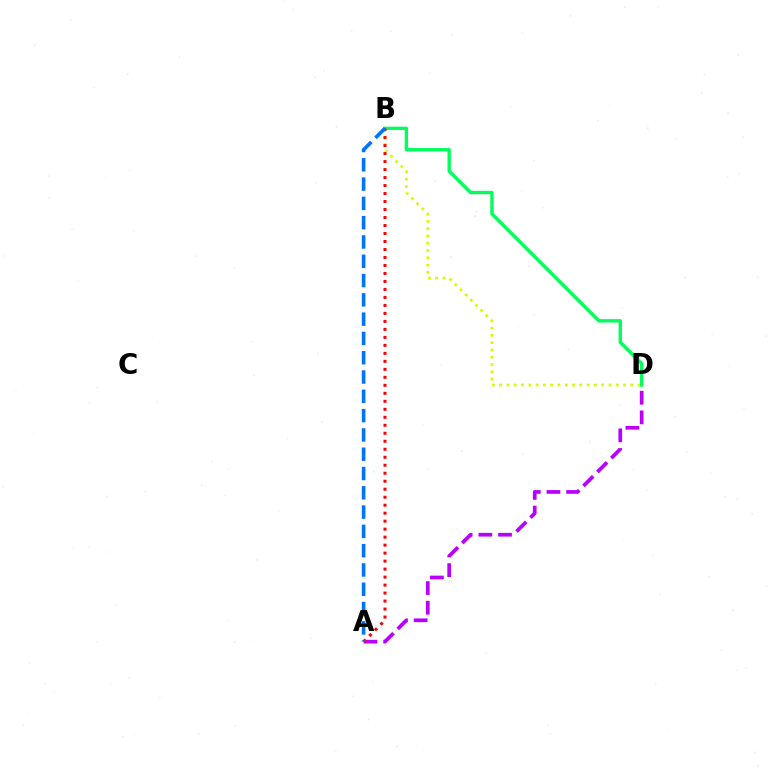{('B', 'D'): [{'color': '#d1ff00', 'line_style': 'dotted', 'thickness': 1.98}, {'color': '#00ff5c', 'line_style': 'solid', 'thickness': 2.41}], ('A', 'D'): [{'color': '#b900ff', 'line_style': 'dashed', 'thickness': 2.67}], ('A', 'B'): [{'color': '#ff0000', 'line_style': 'dotted', 'thickness': 2.17}, {'color': '#0074ff', 'line_style': 'dashed', 'thickness': 2.62}]}